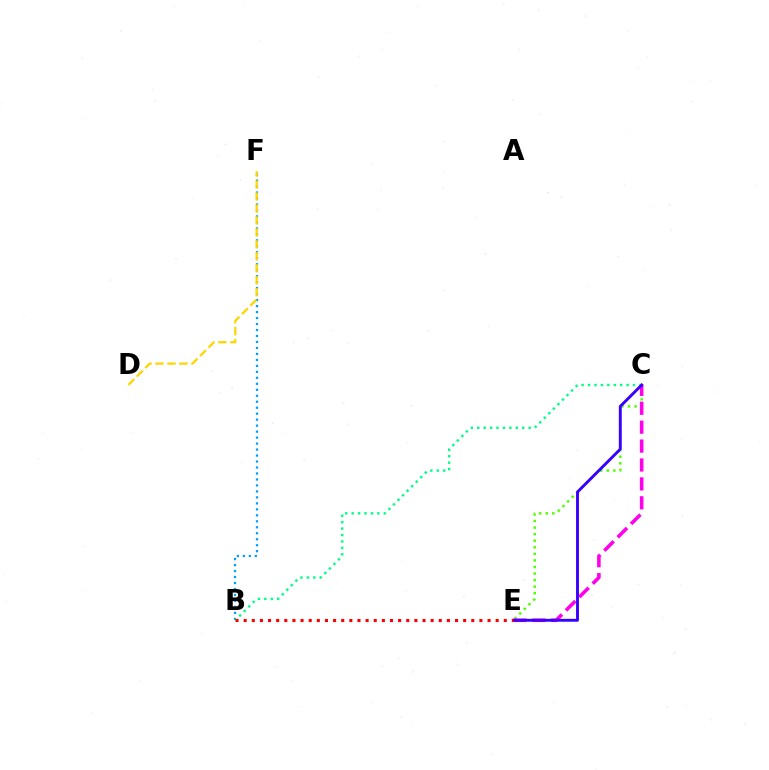{('B', 'F'): [{'color': '#009eff', 'line_style': 'dotted', 'thickness': 1.62}], ('B', 'C'): [{'color': '#00ff86', 'line_style': 'dotted', 'thickness': 1.75}], ('C', 'E'): [{'color': '#4fff00', 'line_style': 'dotted', 'thickness': 1.78}, {'color': '#ff00ed', 'line_style': 'dashed', 'thickness': 2.57}, {'color': '#3700ff', 'line_style': 'solid', 'thickness': 2.09}], ('D', 'F'): [{'color': '#ffd500', 'line_style': 'dashed', 'thickness': 1.62}], ('B', 'E'): [{'color': '#ff0000', 'line_style': 'dotted', 'thickness': 2.21}]}